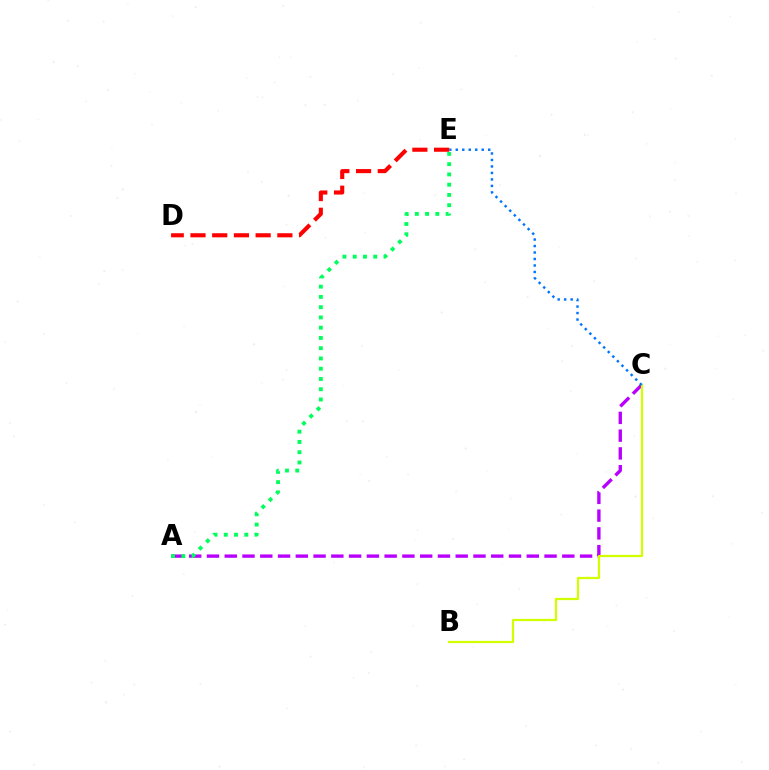{('A', 'C'): [{'color': '#b900ff', 'line_style': 'dashed', 'thickness': 2.41}], ('B', 'C'): [{'color': '#d1ff00', 'line_style': 'solid', 'thickness': 1.62}], ('C', 'E'): [{'color': '#0074ff', 'line_style': 'dotted', 'thickness': 1.76}], ('A', 'E'): [{'color': '#00ff5c', 'line_style': 'dotted', 'thickness': 2.79}], ('D', 'E'): [{'color': '#ff0000', 'line_style': 'dashed', 'thickness': 2.95}]}